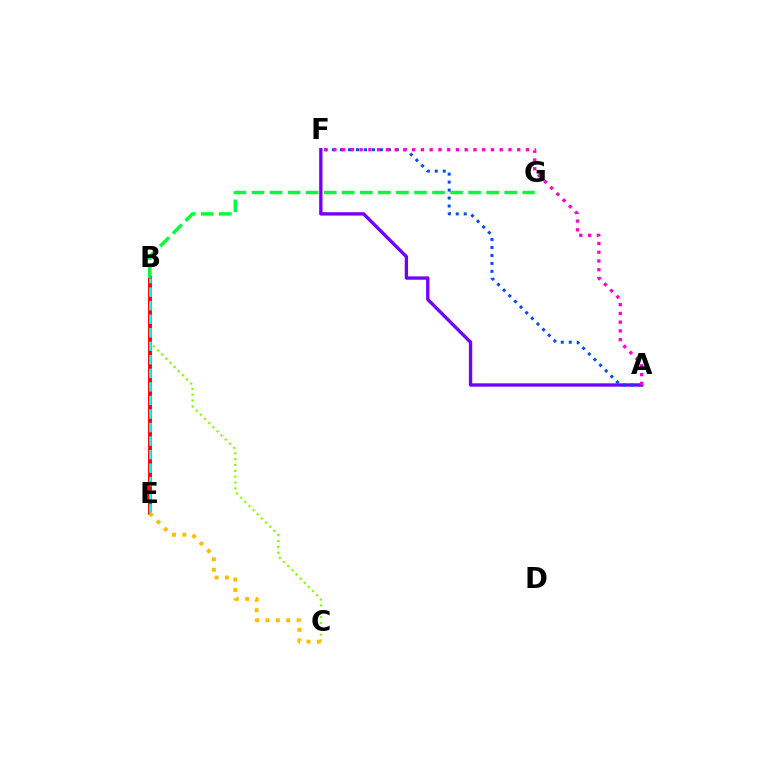{('B', 'C'): [{'color': '#84ff00', 'line_style': 'dotted', 'thickness': 1.59}], ('A', 'F'): [{'color': '#7200ff', 'line_style': 'solid', 'thickness': 2.41}, {'color': '#004bff', 'line_style': 'dotted', 'thickness': 2.16}, {'color': '#ff00cf', 'line_style': 'dotted', 'thickness': 2.38}], ('B', 'E'): [{'color': '#ff0000', 'line_style': 'solid', 'thickness': 2.81}, {'color': '#00fff6', 'line_style': 'dashed', 'thickness': 1.84}], ('B', 'G'): [{'color': '#00ff39', 'line_style': 'dashed', 'thickness': 2.45}], ('C', 'E'): [{'color': '#ffbd00', 'line_style': 'dotted', 'thickness': 2.83}]}